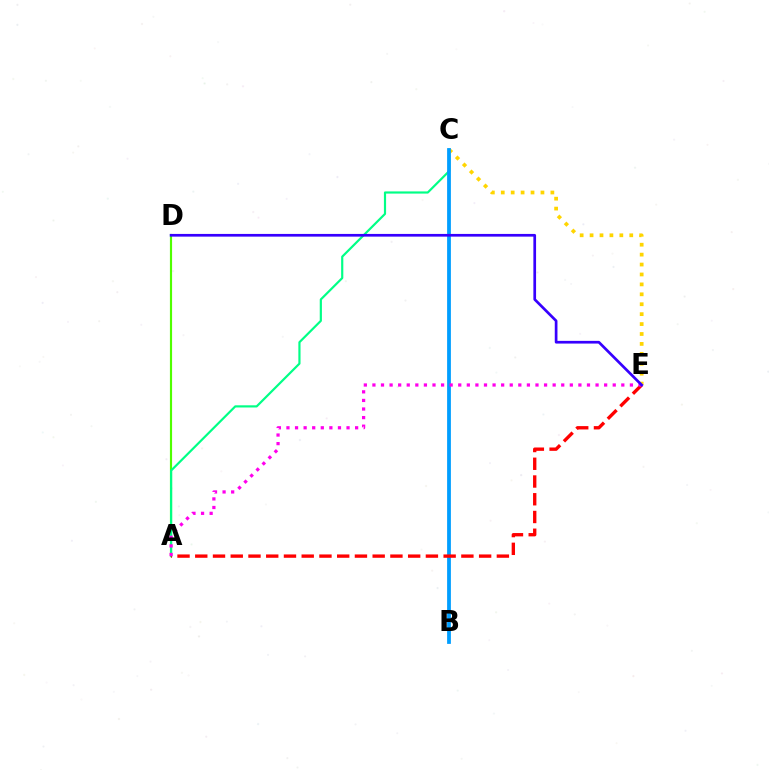{('A', 'D'): [{'color': '#4fff00', 'line_style': 'solid', 'thickness': 1.56}], ('A', 'C'): [{'color': '#00ff86', 'line_style': 'solid', 'thickness': 1.57}], ('C', 'E'): [{'color': '#ffd500', 'line_style': 'dotted', 'thickness': 2.7}], ('B', 'C'): [{'color': '#009eff', 'line_style': 'solid', 'thickness': 2.72}], ('A', 'E'): [{'color': '#ff0000', 'line_style': 'dashed', 'thickness': 2.41}, {'color': '#ff00ed', 'line_style': 'dotted', 'thickness': 2.33}], ('D', 'E'): [{'color': '#3700ff', 'line_style': 'solid', 'thickness': 1.94}]}